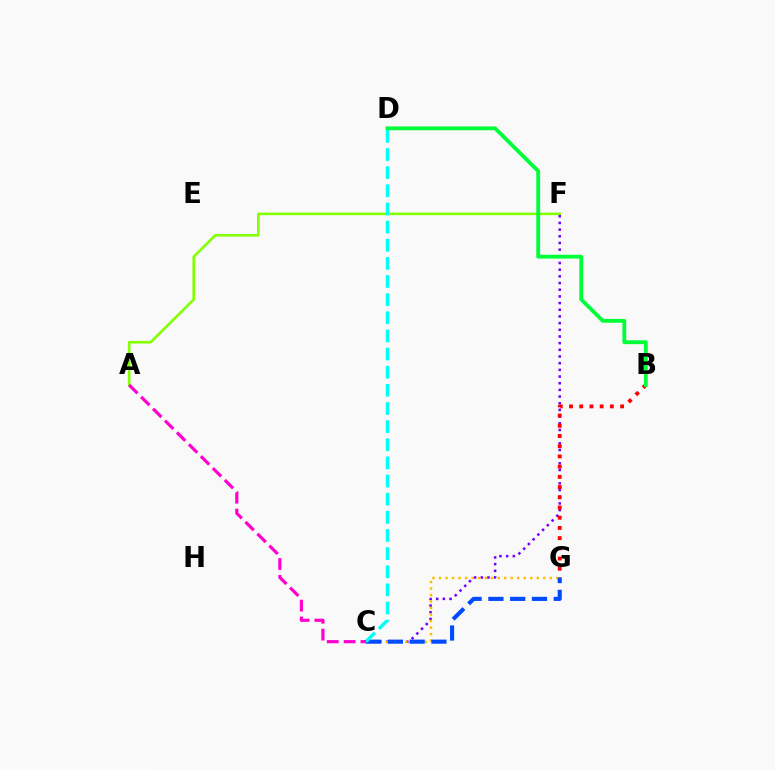{('A', 'F'): [{'color': '#84ff00', 'line_style': 'solid', 'thickness': 1.88}], ('C', 'F'): [{'color': '#7200ff', 'line_style': 'dotted', 'thickness': 1.81}], ('B', 'G'): [{'color': '#ff0000', 'line_style': 'dotted', 'thickness': 2.78}], ('C', 'G'): [{'color': '#ffbd00', 'line_style': 'dotted', 'thickness': 1.77}, {'color': '#004bff', 'line_style': 'dashed', 'thickness': 2.96}], ('B', 'D'): [{'color': '#00ff39', 'line_style': 'solid', 'thickness': 2.76}], ('C', 'D'): [{'color': '#00fff6', 'line_style': 'dashed', 'thickness': 2.46}], ('A', 'C'): [{'color': '#ff00cf', 'line_style': 'dashed', 'thickness': 2.29}]}